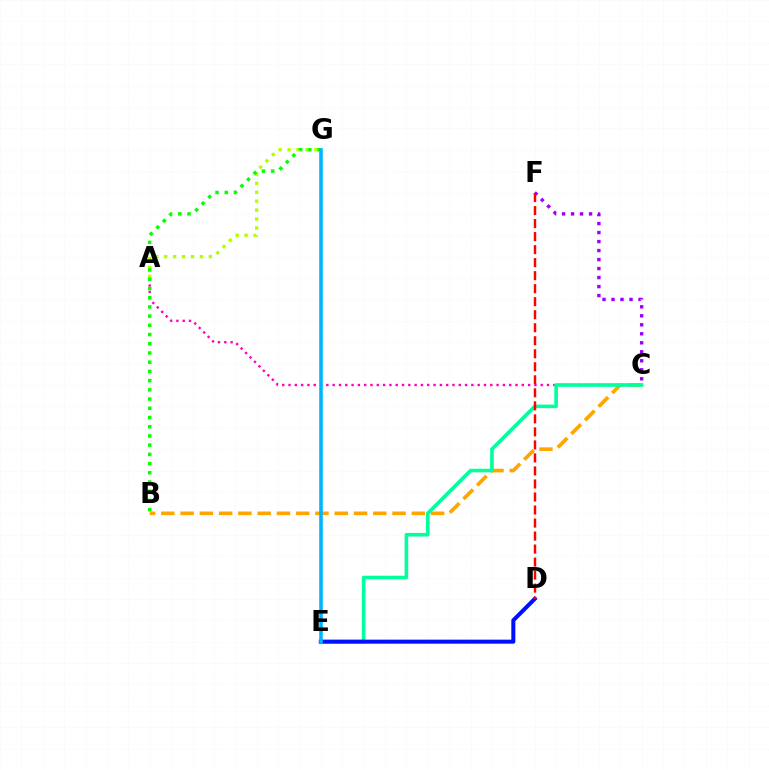{('A', 'G'): [{'color': '#b3ff00', 'line_style': 'dotted', 'thickness': 2.42}], ('A', 'C'): [{'color': '#ff00bd', 'line_style': 'dotted', 'thickness': 1.71}], ('C', 'F'): [{'color': '#9b00ff', 'line_style': 'dotted', 'thickness': 2.45}], ('B', 'C'): [{'color': '#ffa500', 'line_style': 'dashed', 'thickness': 2.62}], ('C', 'E'): [{'color': '#00ff9d', 'line_style': 'solid', 'thickness': 2.59}], ('D', 'E'): [{'color': '#0010ff', 'line_style': 'solid', 'thickness': 2.9}], ('D', 'F'): [{'color': '#ff0000', 'line_style': 'dashed', 'thickness': 1.77}], ('B', 'G'): [{'color': '#08ff00', 'line_style': 'dotted', 'thickness': 2.5}], ('E', 'G'): [{'color': '#00b5ff', 'line_style': 'solid', 'thickness': 2.57}]}